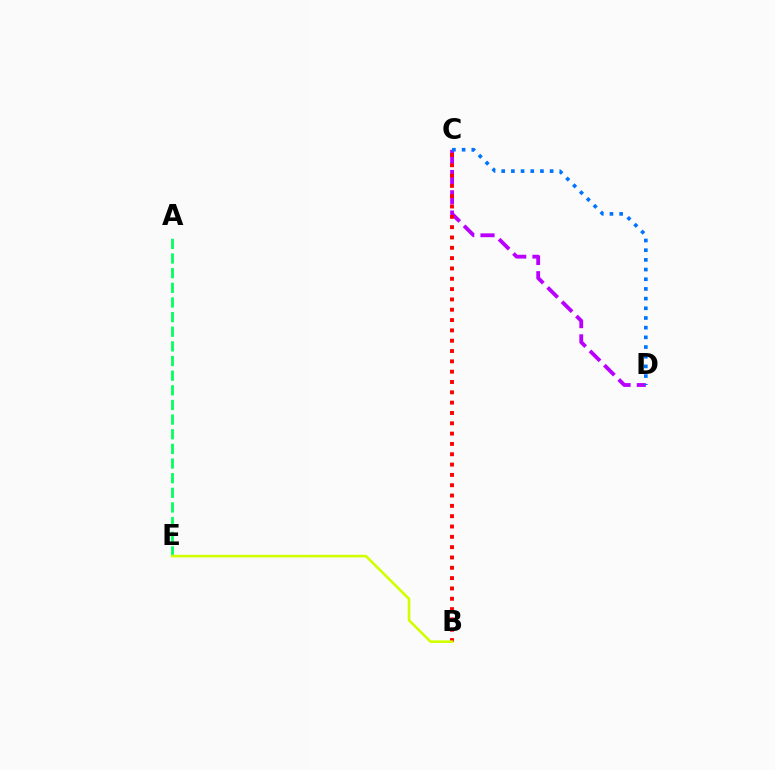{('A', 'E'): [{'color': '#00ff5c', 'line_style': 'dashed', 'thickness': 1.99}], ('C', 'D'): [{'color': '#b900ff', 'line_style': 'dashed', 'thickness': 2.75}, {'color': '#0074ff', 'line_style': 'dotted', 'thickness': 2.63}], ('B', 'C'): [{'color': '#ff0000', 'line_style': 'dotted', 'thickness': 2.8}], ('B', 'E'): [{'color': '#d1ff00', 'line_style': 'solid', 'thickness': 1.89}]}